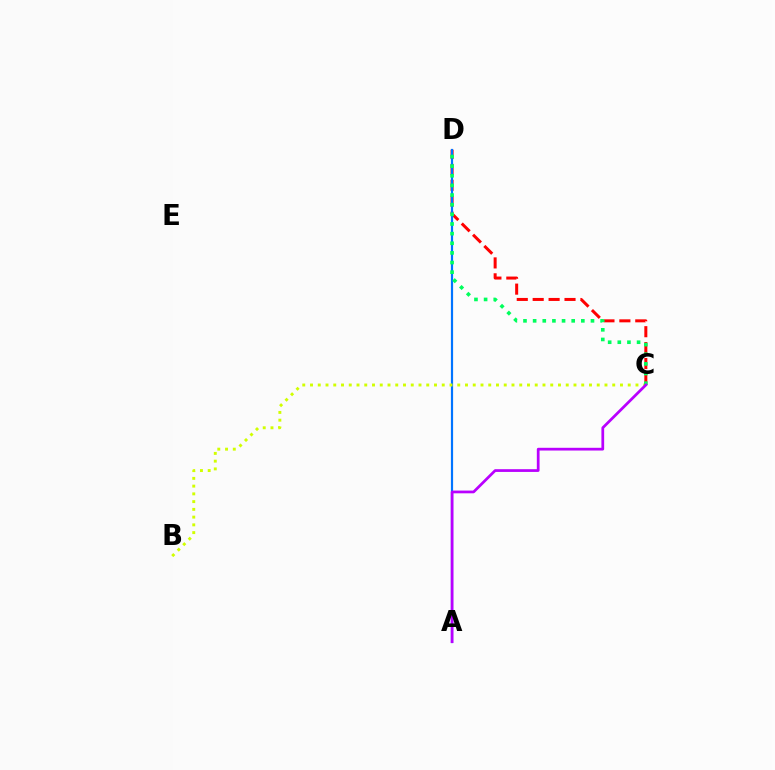{('C', 'D'): [{'color': '#ff0000', 'line_style': 'dashed', 'thickness': 2.16}, {'color': '#00ff5c', 'line_style': 'dotted', 'thickness': 2.62}], ('A', 'D'): [{'color': '#0074ff', 'line_style': 'solid', 'thickness': 1.58}], ('B', 'C'): [{'color': '#d1ff00', 'line_style': 'dotted', 'thickness': 2.11}], ('A', 'C'): [{'color': '#b900ff', 'line_style': 'solid', 'thickness': 1.97}]}